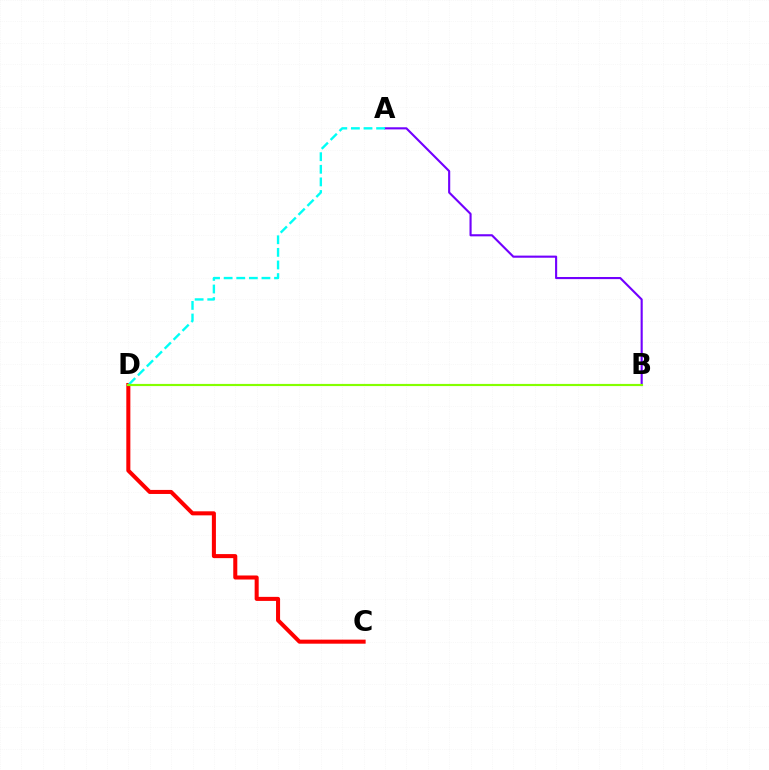{('A', 'B'): [{'color': '#7200ff', 'line_style': 'solid', 'thickness': 1.53}], ('C', 'D'): [{'color': '#ff0000', 'line_style': 'solid', 'thickness': 2.91}], ('A', 'D'): [{'color': '#00fff6', 'line_style': 'dashed', 'thickness': 1.71}], ('B', 'D'): [{'color': '#84ff00', 'line_style': 'solid', 'thickness': 1.56}]}